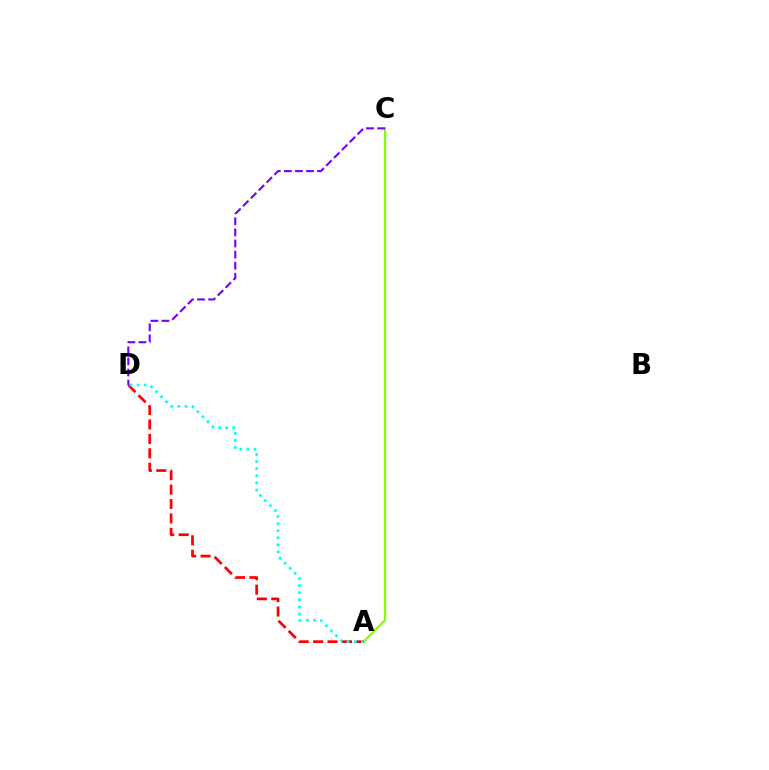{('A', 'C'): [{'color': '#84ff00', 'line_style': 'solid', 'thickness': 1.62}], ('A', 'D'): [{'color': '#ff0000', 'line_style': 'dashed', 'thickness': 1.96}, {'color': '#00fff6', 'line_style': 'dotted', 'thickness': 1.93}], ('C', 'D'): [{'color': '#7200ff', 'line_style': 'dashed', 'thickness': 1.51}]}